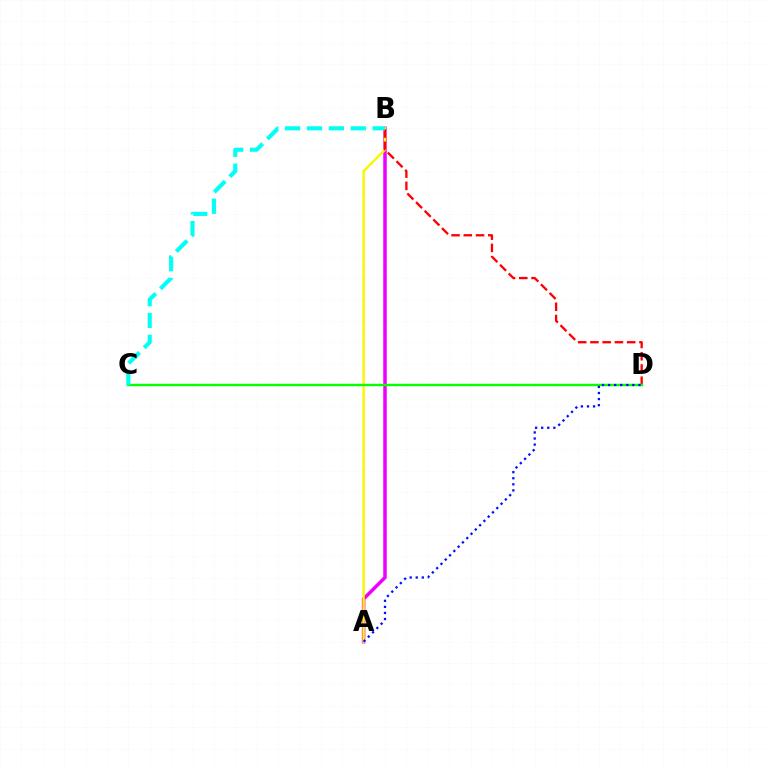{('A', 'B'): [{'color': '#ee00ff', 'line_style': 'solid', 'thickness': 2.53}, {'color': '#fcf500', 'line_style': 'solid', 'thickness': 1.76}], ('B', 'D'): [{'color': '#ff0000', 'line_style': 'dashed', 'thickness': 1.66}], ('C', 'D'): [{'color': '#08ff00', 'line_style': 'solid', 'thickness': 1.72}], ('A', 'D'): [{'color': '#0010ff', 'line_style': 'dotted', 'thickness': 1.65}], ('B', 'C'): [{'color': '#00fff6', 'line_style': 'dashed', 'thickness': 2.98}]}